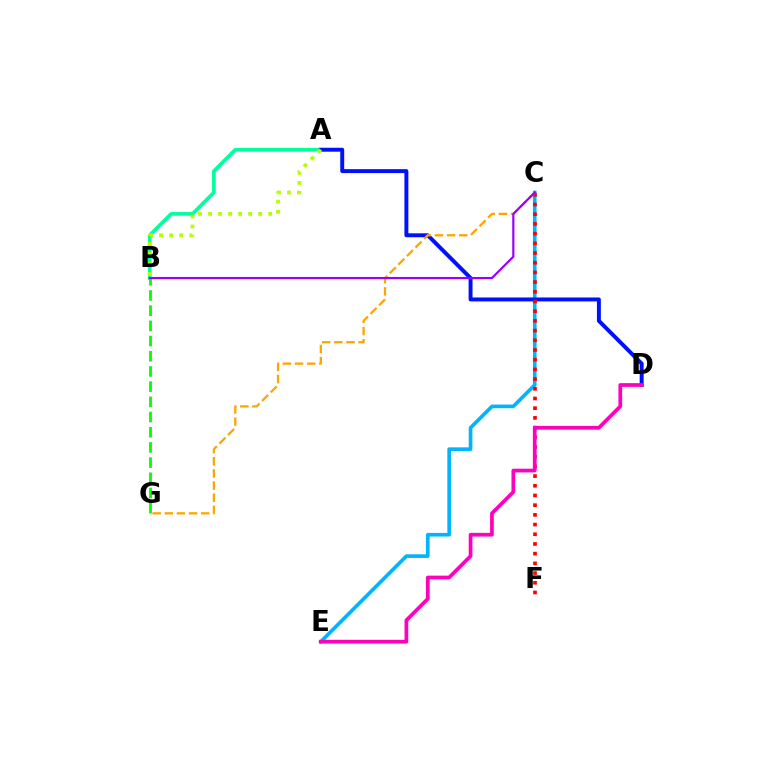{('C', 'E'): [{'color': '#00b5ff', 'line_style': 'solid', 'thickness': 2.63}], ('B', 'G'): [{'color': '#08ff00', 'line_style': 'dashed', 'thickness': 2.06}], ('A', 'B'): [{'color': '#00ff9d', 'line_style': 'solid', 'thickness': 2.64}, {'color': '#b3ff00', 'line_style': 'dotted', 'thickness': 2.73}], ('A', 'D'): [{'color': '#0010ff', 'line_style': 'solid', 'thickness': 2.84}], ('C', 'F'): [{'color': '#ff0000', 'line_style': 'dotted', 'thickness': 2.63}], ('C', 'G'): [{'color': '#ffa500', 'line_style': 'dashed', 'thickness': 1.65}], ('D', 'E'): [{'color': '#ff00bd', 'line_style': 'solid', 'thickness': 2.67}], ('B', 'C'): [{'color': '#9b00ff', 'line_style': 'solid', 'thickness': 1.59}]}